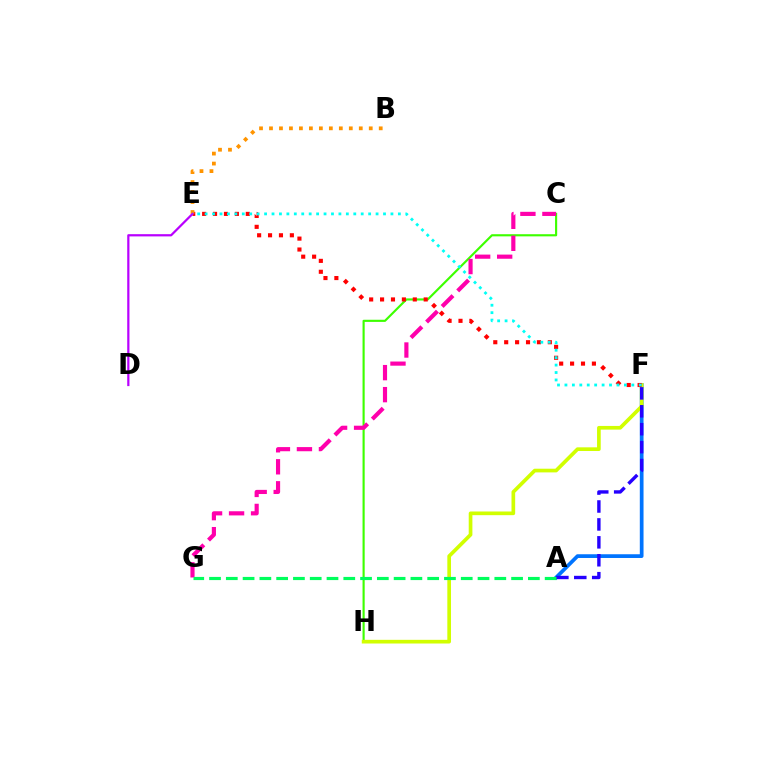{('C', 'H'): [{'color': '#3dff00', 'line_style': 'solid', 'thickness': 1.54}], ('A', 'F'): [{'color': '#0074ff', 'line_style': 'solid', 'thickness': 2.68}, {'color': '#2500ff', 'line_style': 'dashed', 'thickness': 2.43}], ('F', 'H'): [{'color': '#d1ff00', 'line_style': 'solid', 'thickness': 2.65}], ('E', 'F'): [{'color': '#ff0000', 'line_style': 'dotted', 'thickness': 2.96}, {'color': '#00fff6', 'line_style': 'dotted', 'thickness': 2.02}], ('B', 'E'): [{'color': '#ff9400', 'line_style': 'dotted', 'thickness': 2.71}], ('D', 'E'): [{'color': '#b900ff', 'line_style': 'solid', 'thickness': 1.6}], ('C', 'G'): [{'color': '#ff00ac', 'line_style': 'dashed', 'thickness': 2.99}], ('A', 'G'): [{'color': '#00ff5c', 'line_style': 'dashed', 'thickness': 2.28}]}